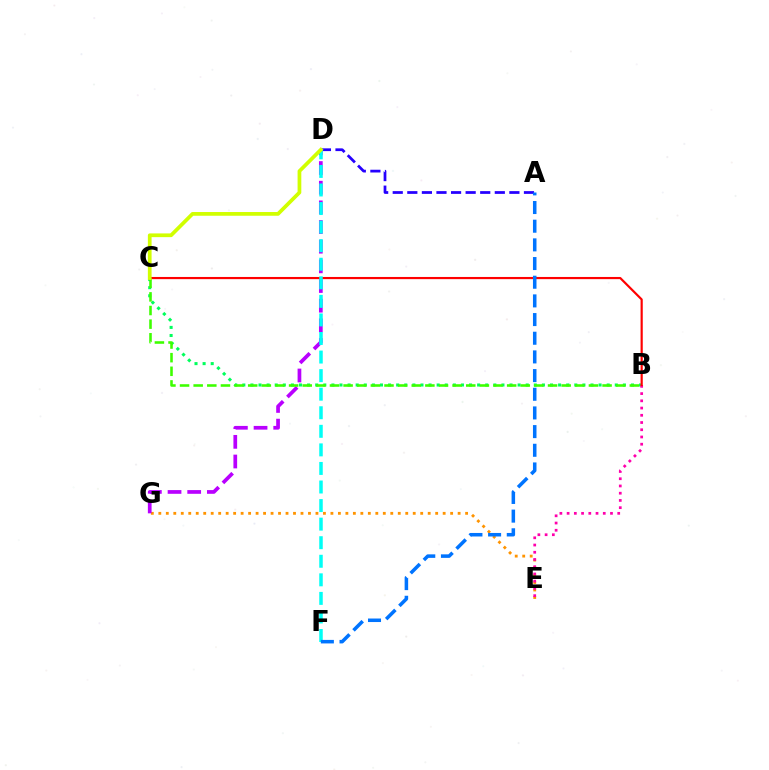{('E', 'G'): [{'color': '#ff9400', 'line_style': 'dotted', 'thickness': 2.03}], ('B', 'C'): [{'color': '#00ff5c', 'line_style': 'dotted', 'thickness': 2.2}, {'color': '#ff0000', 'line_style': 'solid', 'thickness': 1.57}, {'color': '#3dff00', 'line_style': 'dashed', 'thickness': 1.85}], ('B', 'E'): [{'color': '#ff00ac', 'line_style': 'dotted', 'thickness': 1.96}], ('D', 'G'): [{'color': '#b900ff', 'line_style': 'dashed', 'thickness': 2.67}], ('A', 'D'): [{'color': '#2500ff', 'line_style': 'dashed', 'thickness': 1.98}], ('D', 'F'): [{'color': '#00fff6', 'line_style': 'dashed', 'thickness': 2.52}], ('A', 'F'): [{'color': '#0074ff', 'line_style': 'dashed', 'thickness': 2.54}], ('C', 'D'): [{'color': '#d1ff00', 'line_style': 'solid', 'thickness': 2.68}]}